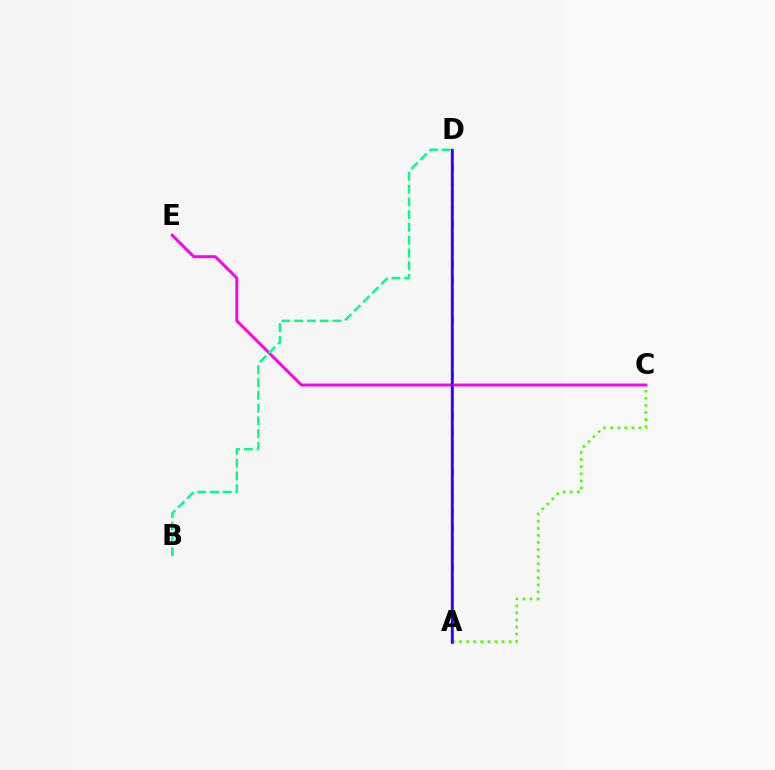{('A', 'D'): [{'color': '#ffd500', 'line_style': 'solid', 'thickness': 2.19}, {'color': '#009eff', 'line_style': 'dashed', 'thickness': 1.88}, {'color': '#ff0000', 'line_style': 'solid', 'thickness': 1.87}, {'color': '#3700ff', 'line_style': 'solid', 'thickness': 1.69}], ('A', 'C'): [{'color': '#4fff00', 'line_style': 'dotted', 'thickness': 1.92}], ('C', 'E'): [{'color': '#ff00ed', 'line_style': 'solid', 'thickness': 2.1}], ('B', 'D'): [{'color': '#00ff86', 'line_style': 'dashed', 'thickness': 1.73}]}